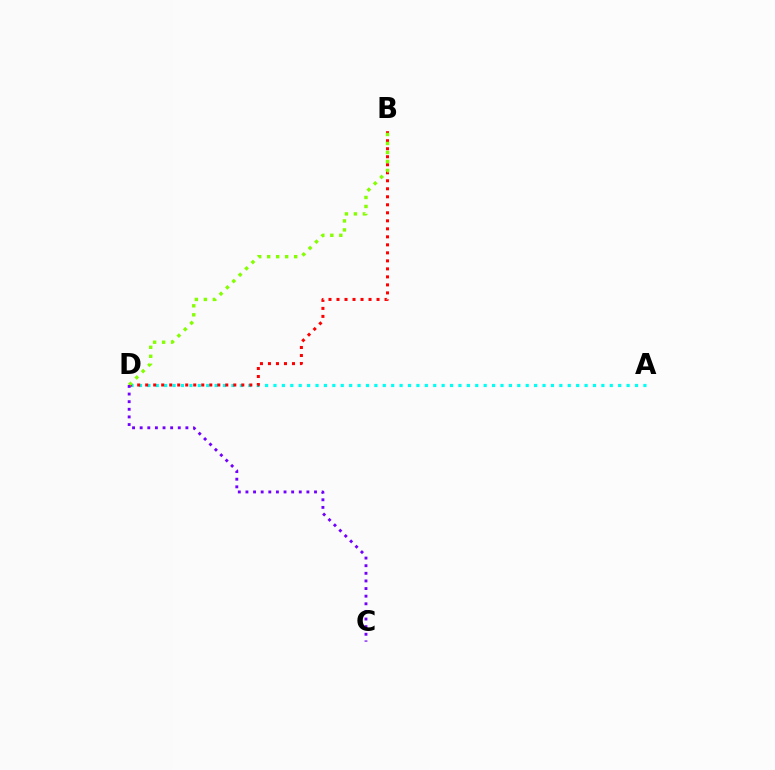{('A', 'D'): [{'color': '#00fff6', 'line_style': 'dotted', 'thickness': 2.28}], ('B', 'D'): [{'color': '#ff0000', 'line_style': 'dotted', 'thickness': 2.18}, {'color': '#84ff00', 'line_style': 'dotted', 'thickness': 2.44}], ('C', 'D'): [{'color': '#7200ff', 'line_style': 'dotted', 'thickness': 2.07}]}